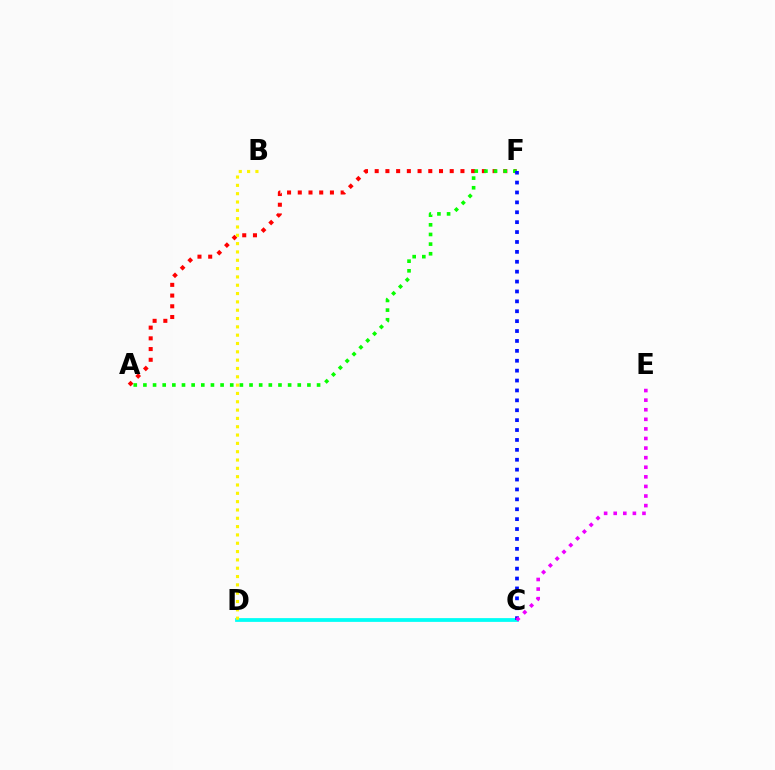{('A', 'F'): [{'color': '#ff0000', 'line_style': 'dotted', 'thickness': 2.91}, {'color': '#08ff00', 'line_style': 'dotted', 'thickness': 2.62}], ('C', 'D'): [{'color': '#00fff6', 'line_style': 'solid', 'thickness': 2.71}], ('C', 'F'): [{'color': '#0010ff', 'line_style': 'dotted', 'thickness': 2.69}], ('B', 'D'): [{'color': '#fcf500', 'line_style': 'dotted', 'thickness': 2.26}], ('C', 'E'): [{'color': '#ee00ff', 'line_style': 'dotted', 'thickness': 2.6}]}